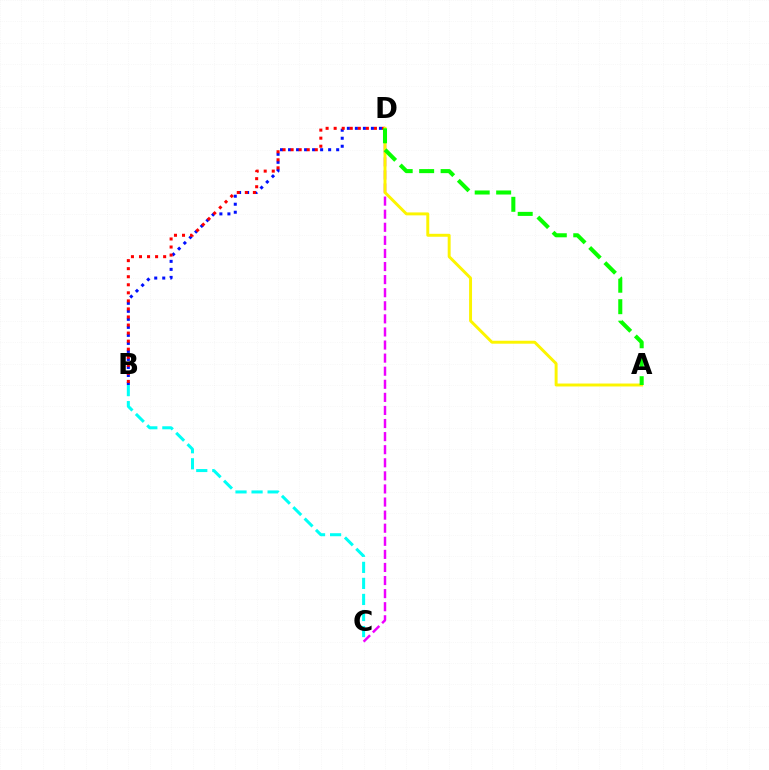{('B', 'D'): [{'color': '#0010ff', 'line_style': 'dotted', 'thickness': 2.18}, {'color': '#ff0000', 'line_style': 'dotted', 'thickness': 2.19}], ('C', 'D'): [{'color': '#ee00ff', 'line_style': 'dashed', 'thickness': 1.78}], ('A', 'D'): [{'color': '#fcf500', 'line_style': 'solid', 'thickness': 2.12}, {'color': '#08ff00', 'line_style': 'dashed', 'thickness': 2.92}], ('B', 'C'): [{'color': '#00fff6', 'line_style': 'dashed', 'thickness': 2.18}]}